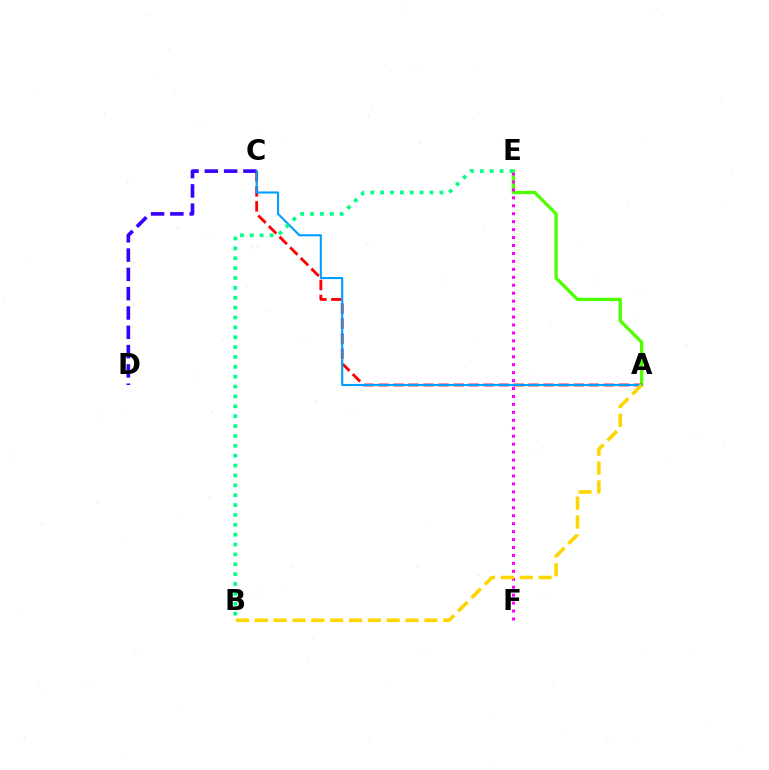{('A', 'E'): [{'color': '#4fff00', 'line_style': 'solid', 'thickness': 2.38}], ('A', 'C'): [{'color': '#ff0000', 'line_style': 'dashed', 'thickness': 2.04}, {'color': '#009eff', 'line_style': 'solid', 'thickness': 1.51}], ('E', 'F'): [{'color': '#ff00ed', 'line_style': 'dotted', 'thickness': 2.16}], ('C', 'D'): [{'color': '#3700ff', 'line_style': 'dashed', 'thickness': 2.62}], ('A', 'B'): [{'color': '#ffd500', 'line_style': 'dashed', 'thickness': 2.56}], ('B', 'E'): [{'color': '#00ff86', 'line_style': 'dotted', 'thickness': 2.68}]}